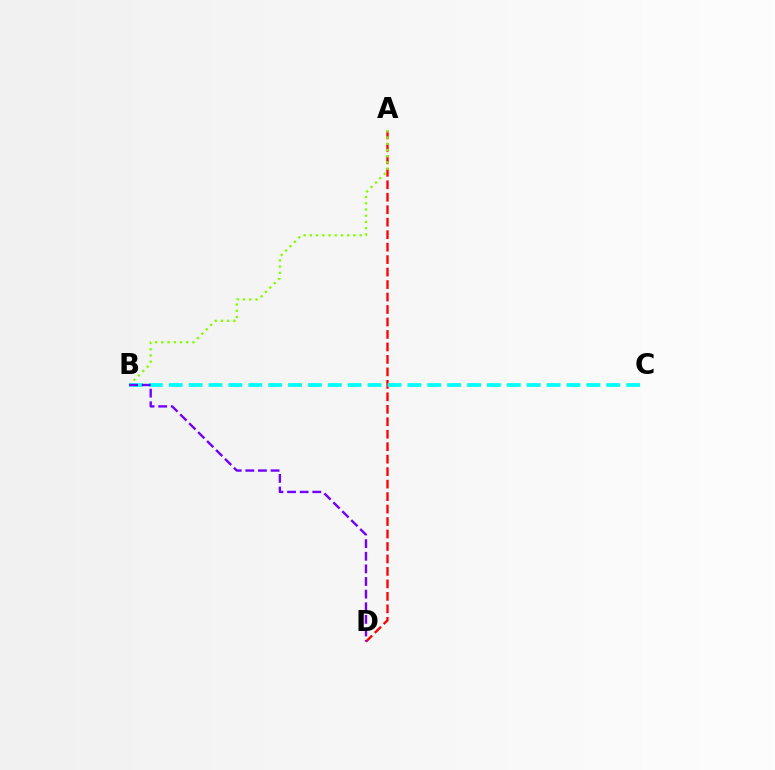{('A', 'D'): [{'color': '#ff0000', 'line_style': 'dashed', 'thickness': 1.69}], ('A', 'B'): [{'color': '#84ff00', 'line_style': 'dotted', 'thickness': 1.69}], ('B', 'C'): [{'color': '#00fff6', 'line_style': 'dashed', 'thickness': 2.7}], ('B', 'D'): [{'color': '#7200ff', 'line_style': 'dashed', 'thickness': 1.71}]}